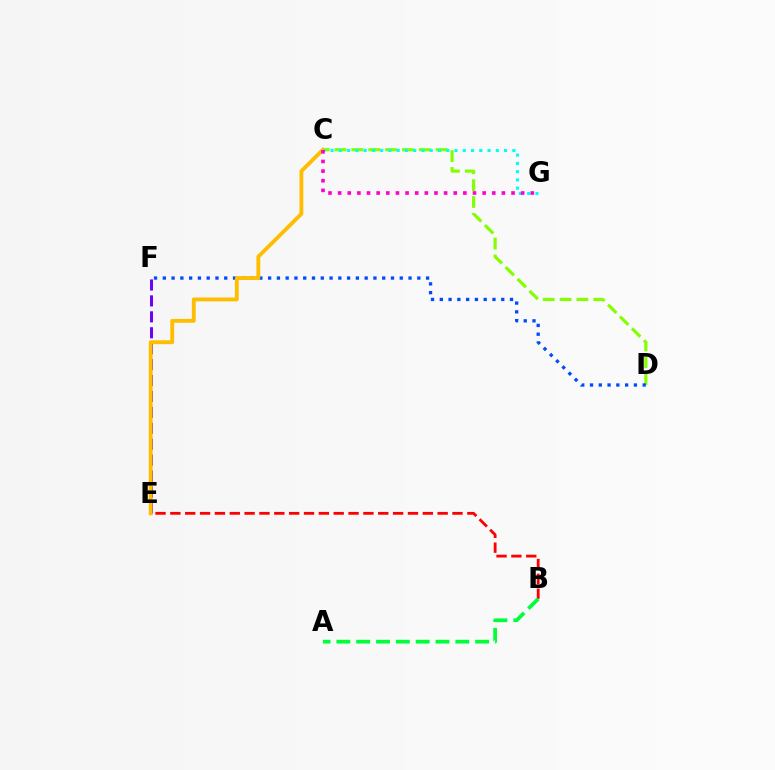{('C', 'D'): [{'color': '#84ff00', 'line_style': 'dashed', 'thickness': 2.29}], ('B', 'E'): [{'color': '#ff0000', 'line_style': 'dashed', 'thickness': 2.02}], ('A', 'B'): [{'color': '#00ff39', 'line_style': 'dashed', 'thickness': 2.69}], ('D', 'F'): [{'color': '#004bff', 'line_style': 'dotted', 'thickness': 2.38}], ('E', 'F'): [{'color': '#7200ff', 'line_style': 'dashed', 'thickness': 2.16}], ('C', 'E'): [{'color': '#ffbd00', 'line_style': 'solid', 'thickness': 2.77}], ('C', 'G'): [{'color': '#00fff6', 'line_style': 'dotted', 'thickness': 2.24}, {'color': '#ff00cf', 'line_style': 'dotted', 'thickness': 2.62}]}